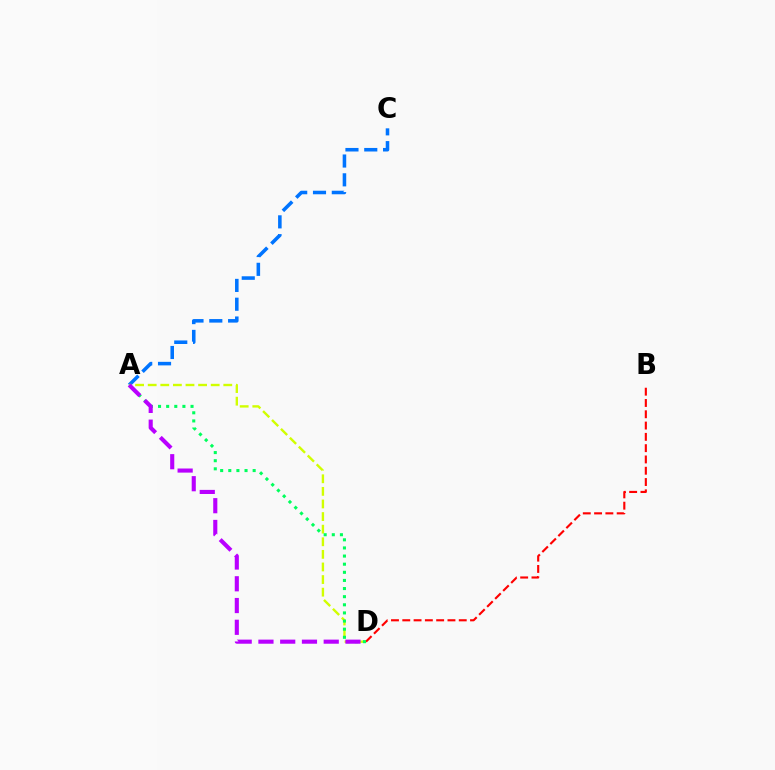{('A', 'C'): [{'color': '#0074ff', 'line_style': 'dashed', 'thickness': 2.56}], ('B', 'D'): [{'color': '#ff0000', 'line_style': 'dashed', 'thickness': 1.53}], ('A', 'D'): [{'color': '#d1ff00', 'line_style': 'dashed', 'thickness': 1.71}, {'color': '#00ff5c', 'line_style': 'dotted', 'thickness': 2.21}, {'color': '#b900ff', 'line_style': 'dashed', 'thickness': 2.96}]}